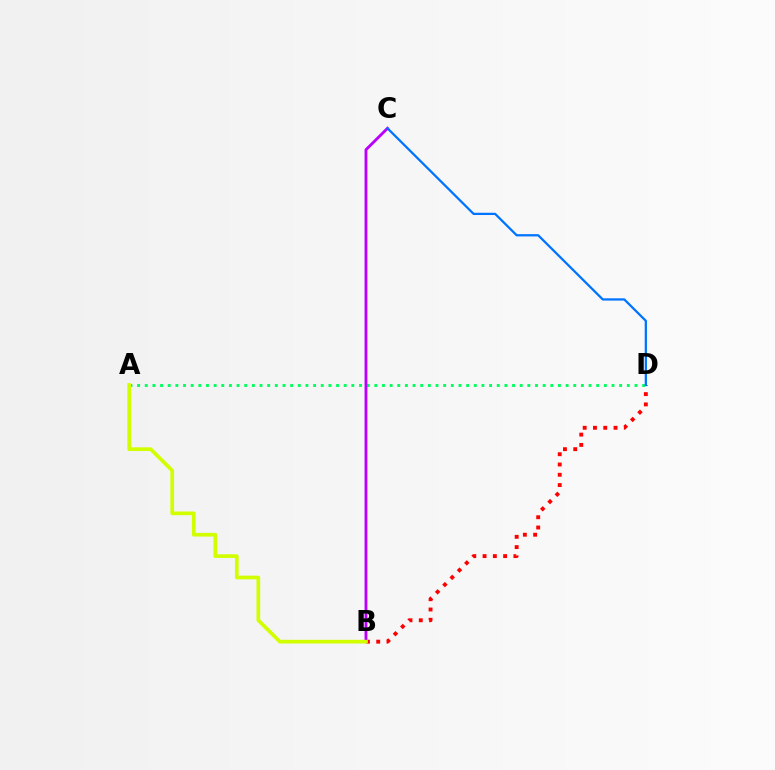{('B', 'D'): [{'color': '#ff0000', 'line_style': 'dotted', 'thickness': 2.79}], ('A', 'D'): [{'color': '#00ff5c', 'line_style': 'dotted', 'thickness': 2.08}], ('B', 'C'): [{'color': '#b900ff', 'line_style': 'solid', 'thickness': 2.06}], ('C', 'D'): [{'color': '#0074ff', 'line_style': 'solid', 'thickness': 1.63}], ('A', 'B'): [{'color': '#d1ff00', 'line_style': 'solid', 'thickness': 2.66}]}